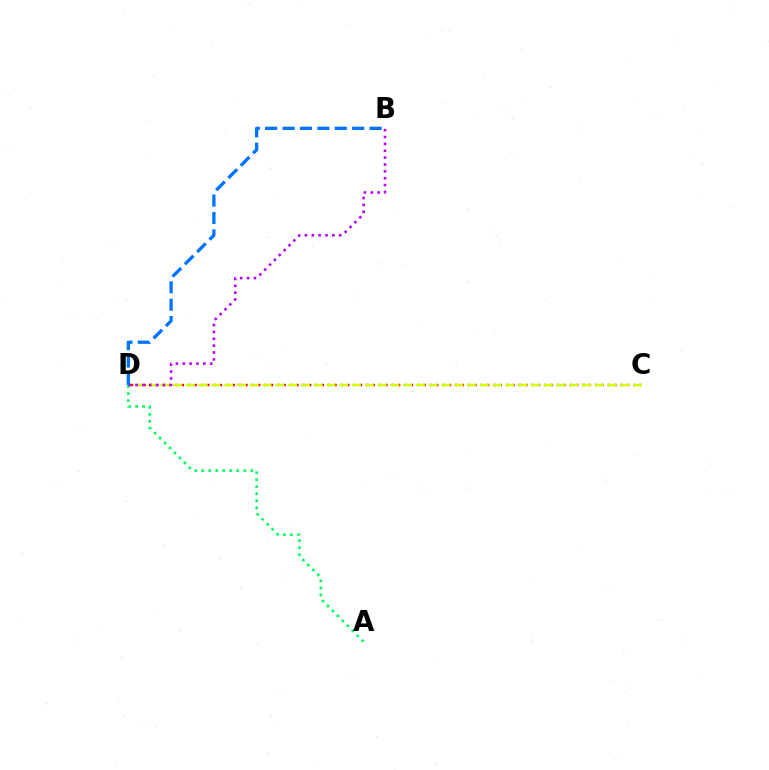{('C', 'D'): [{'color': '#ff0000', 'line_style': 'dotted', 'thickness': 1.73}, {'color': '#d1ff00', 'line_style': 'dashed', 'thickness': 1.74}], ('A', 'D'): [{'color': '#00ff5c', 'line_style': 'dotted', 'thickness': 1.91}], ('B', 'D'): [{'color': '#b900ff', 'line_style': 'dotted', 'thickness': 1.87}, {'color': '#0074ff', 'line_style': 'dashed', 'thickness': 2.36}]}